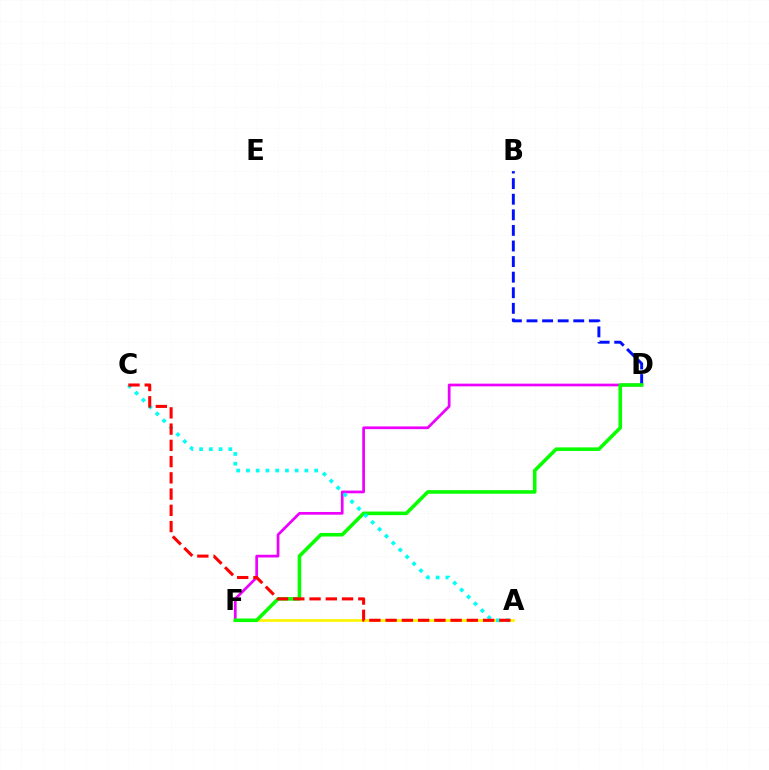{('B', 'D'): [{'color': '#0010ff', 'line_style': 'dashed', 'thickness': 2.12}], ('D', 'F'): [{'color': '#ee00ff', 'line_style': 'solid', 'thickness': 1.96}, {'color': '#08ff00', 'line_style': 'solid', 'thickness': 2.57}], ('A', 'F'): [{'color': '#fcf500', 'line_style': 'solid', 'thickness': 1.95}], ('A', 'C'): [{'color': '#00fff6', 'line_style': 'dotted', 'thickness': 2.65}, {'color': '#ff0000', 'line_style': 'dashed', 'thickness': 2.21}]}